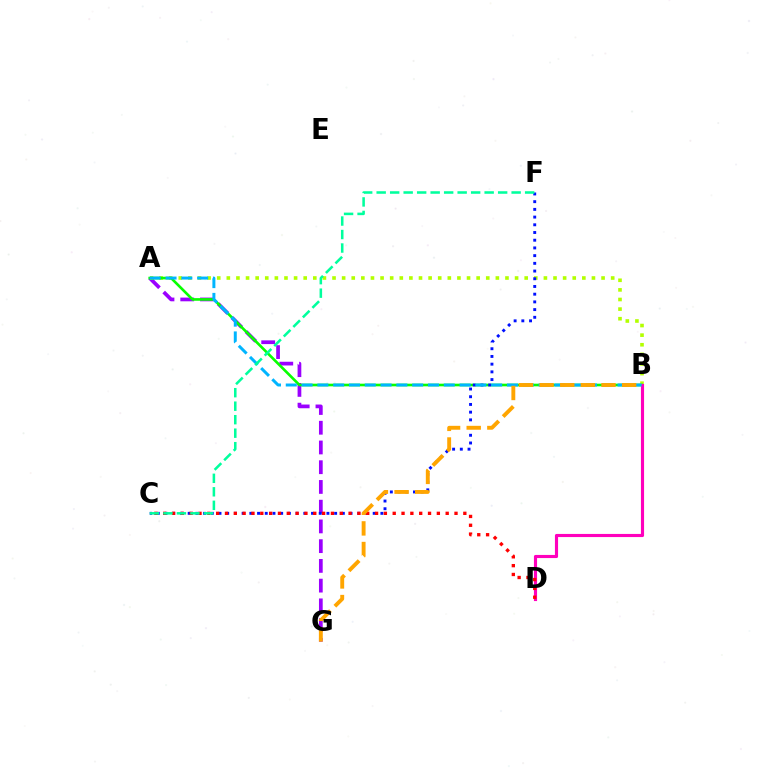{('A', 'G'): [{'color': '#9b00ff', 'line_style': 'dashed', 'thickness': 2.68}], ('A', 'B'): [{'color': '#b3ff00', 'line_style': 'dotted', 'thickness': 2.61}, {'color': '#08ff00', 'line_style': 'solid', 'thickness': 1.9}, {'color': '#00b5ff', 'line_style': 'dashed', 'thickness': 2.15}], ('C', 'F'): [{'color': '#0010ff', 'line_style': 'dotted', 'thickness': 2.09}, {'color': '#00ff9d', 'line_style': 'dashed', 'thickness': 1.83}], ('B', 'D'): [{'color': '#ff00bd', 'line_style': 'solid', 'thickness': 2.26}], ('C', 'D'): [{'color': '#ff0000', 'line_style': 'dotted', 'thickness': 2.4}], ('B', 'G'): [{'color': '#ffa500', 'line_style': 'dashed', 'thickness': 2.8}]}